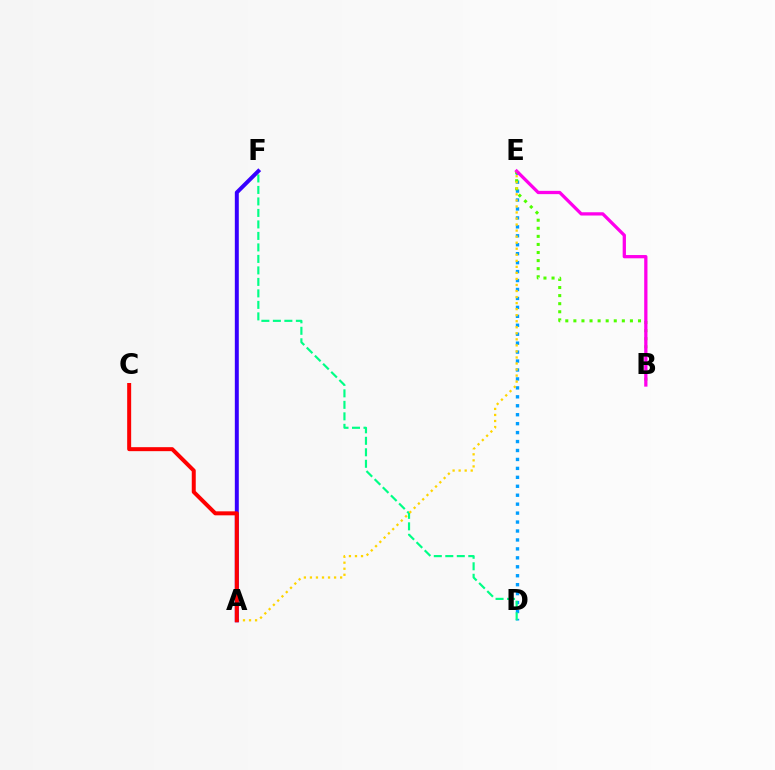{('D', 'E'): [{'color': '#009eff', 'line_style': 'dotted', 'thickness': 2.43}], ('B', 'E'): [{'color': '#4fff00', 'line_style': 'dotted', 'thickness': 2.19}, {'color': '#ff00ed', 'line_style': 'solid', 'thickness': 2.36}], ('D', 'F'): [{'color': '#00ff86', 'line_style': 'dashed', 'thickness': 1.56}], ('A', 'E'): [{'color': '#ffd500', 'line_style': 'dotted', 'thickness': 1.64}], ('A', 'F'): [{'color': '#3700ff', 'line_style': 'solid', 'thickness': 2.85}], ('A', 'C'): [{'color': '#ff0000', 'line_style': 'solid', 'thickness': 2.87}]}